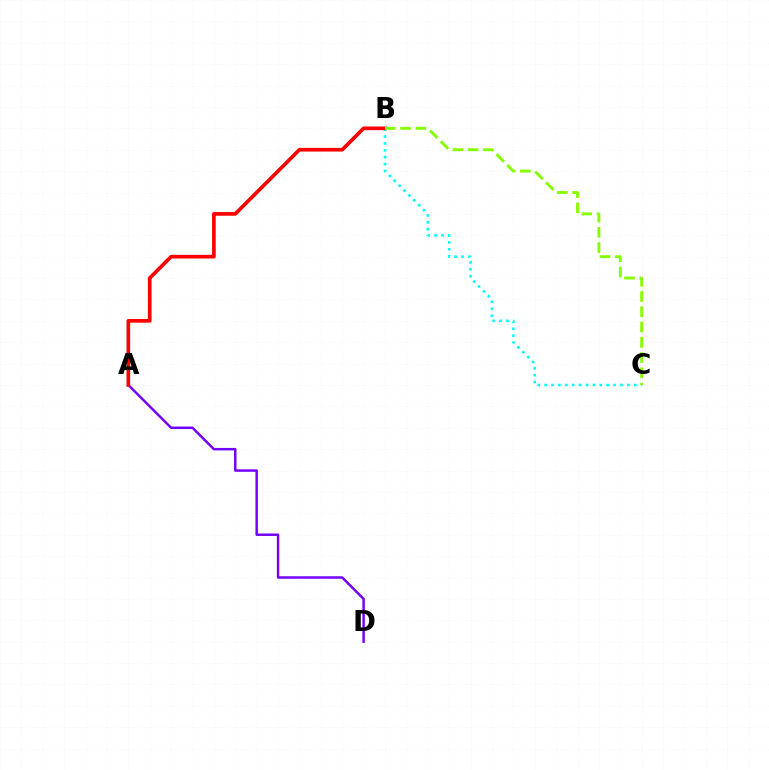{('B', 'C'): [{'color': '#00fff6', 'line_style': 'dotted', 'thickness': 1.88}, {'color': '#84ff00', 'line_style': 'dashed', 'thickness': 2.08}], ('A', 'D'): [{'color': '#7200ff', 'line_style': 'solid', 'thickness': 1.77}], ('A', 'B'): [{'color': '#ff0000', 'line_style': 'solid', 'thickness': 2.64}]}